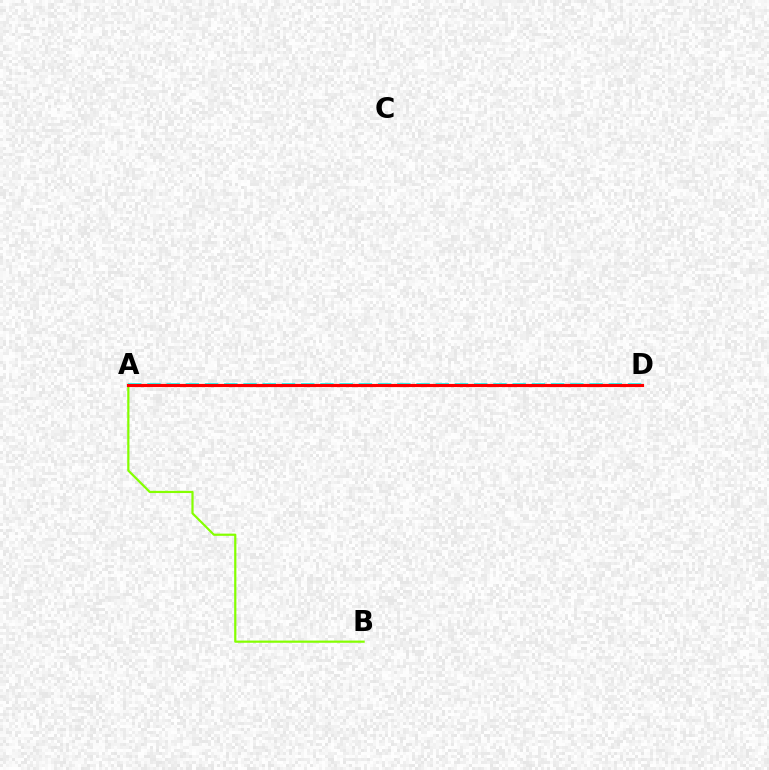{('A', 'D'): [{'color': '#00fff6', 'line_style': 'dashed', 'thickness': 2.61}, {'color': '#7200ff', 'line_style': 'solid', 'thickness': 1.96}, {'color': '#ff0000', 'line_style': 'solid', 'thickness': 2.27}], ('A', 'B'): [{'color': '#84ff00', 'line_style': 'solid', 'thickness': 1.59}]}